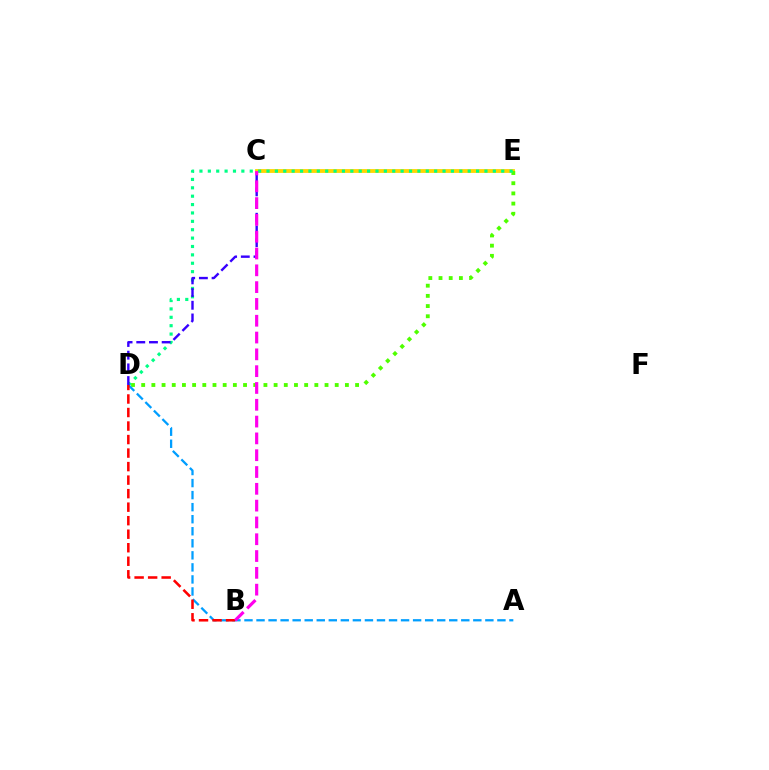{('C', 'E'): [{'color': '#ffd500', 'line_style': 'solid', 'thickness': 2.75}], ('D', 'E'): [{'color': '#4fff00', 'line_style': 'dotted', 'thickness': 2.77}, {'color': '#00ff86', 'line_style': 'dotted', 'thickness': 2.28}], ('A', 'D'): [{'color': '#009eff', 'line_style': 'dashed', 'thickness': 1.64}], ('C', 'D'): [{'color': '#3700ff', 'line_style': 'dashed', 'thickness': 1.72}], ('B', 'D'): [{'color': '#ff0000', 'line_style': 'dashed', 'thickness': 1.84}], ('B', 'C'): [{'color': '#ff00ed', 'line_style': 'dashed', 'thickness': 2.28}]}